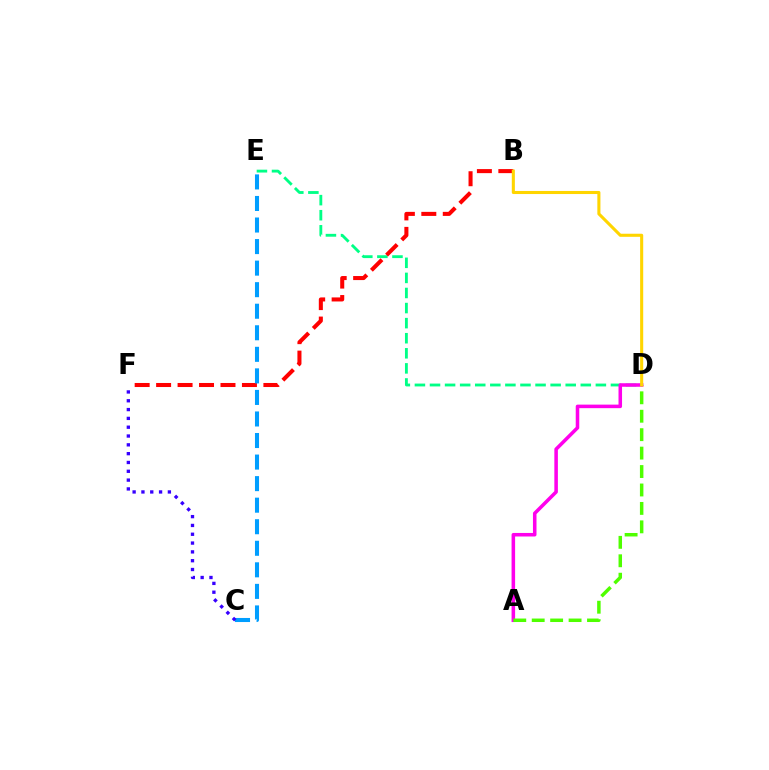{('D', 'E'): [{'color': '#00ff86', 'line_style': 'dashed', 'thickness': 2.05}], ('B', 'F'): [{'color': '#ff0000', 'line_style': 'dashed', 'thickness': 2.91}], ('C', 'E'): [{'color': '#009eff', 'line_style': 'dashed', 'thickness': 2.93}], ('A', 'D'): [{'color': '#ff00ed', 'line_style': 'solid', 'thickness': 2.55}, {'color': '#4fff00', 'line_style': 'dashed', 'thickness': 2.5}], ('C', 'F'): [{'color': '#3700ff', 'line_style': 'dotted', 'thickness': 2.4}], ('B', 'D'): [{'color': '#ffd500', 'line_style': 'solid', 'thickness': 2.22}]}